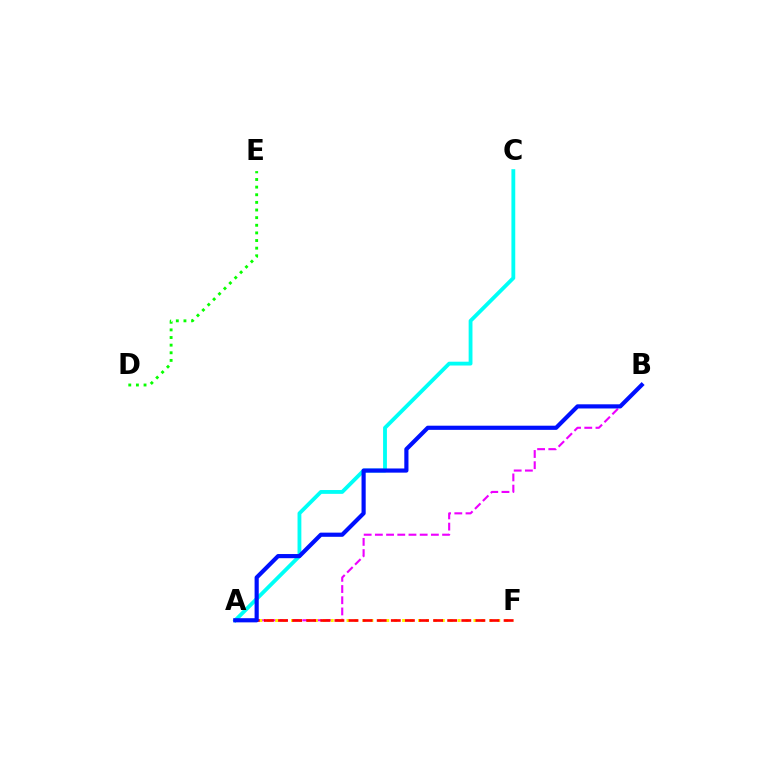{('A', 'C'): [{'color': '#00fff6', 'line_style': 'solid', 'thickness': 2.75}], ('A', 'B'): [{'color': '#ee00ff', 'line_style': 'dashed', 'thickness': 1.52}, {'color': '#0010ff', 'line_style': 'solid', 'thickness': 3.0}], ('A', 'F'): [{'color': '#fcf500', 'line_style': 'dotted', 'thickness': 2.16}, {'color': '#ff0000', 'line_style': 'dashed', 'thickness': 1.92}], ('D', 'E'): [{'color': '#08ff00', 'line_style': 'dotted', 'thickness': 2.07}]}